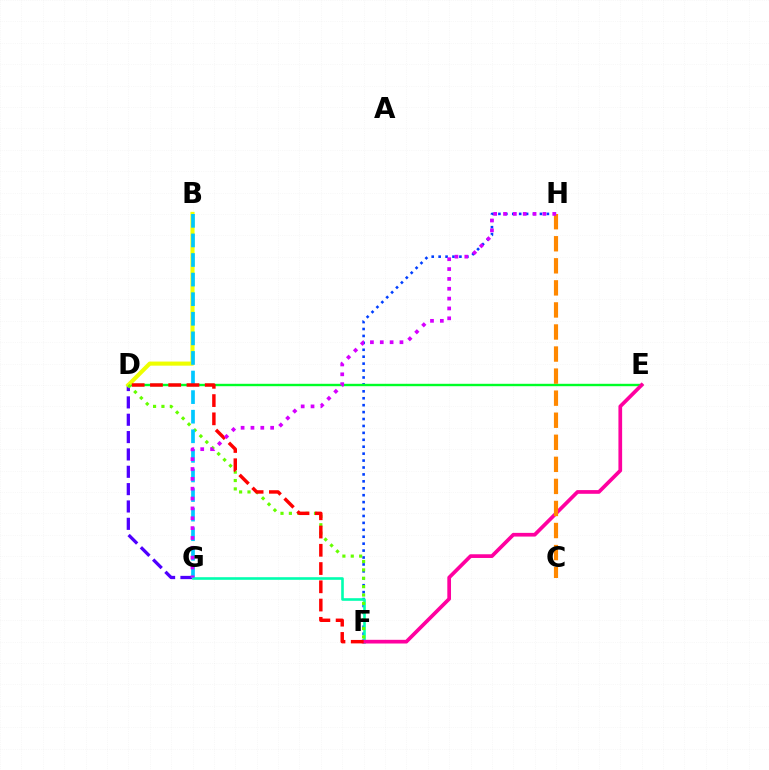{('F', 'H'): [{'color': '#003fff', 'line_style': 'dotted', 'thickness': 1.88}], ('D', 'E'): [{'color': '#00ff27', 'line_style': 'solid', 'thickness': 1.73}], ('D', 'G'): [{'color': '#4f00ff', 'line_style': 'dashed', 'thickness': 2.36}], ('F', 'G'): [{'color': '#00ffaf', 'line_style': 'solid', 'thickness': 1.88}], ('B', 'D'): [{'color': '#eeff00', 'line_style': 'solid', 'thickness': 2.95}], ('E', 'F'): [{'color': '#ff00a0', 'line_style': 'solid', 'thickness': 2.66}], ('C', 'H'): [{'color': '#ff8800', 'line_style': 'dashed', 'thickness': 3.0}], ('D', 'F'): [{'color': '#66ff00', 'line_style': 'dotted', 'thickness': 2.28}, {'color': '#ff0000', 'line_style': 'dashed', 'thickness': 2.48}], ('B', 'G'): [{'color': '#00c7ff', 'line_style': 'dashed', 'thickness': 2.66}], ('G', 'H'): [{'color': '#d600ff', 'line_style': 'dotted', 'thickness': 2.68}]}